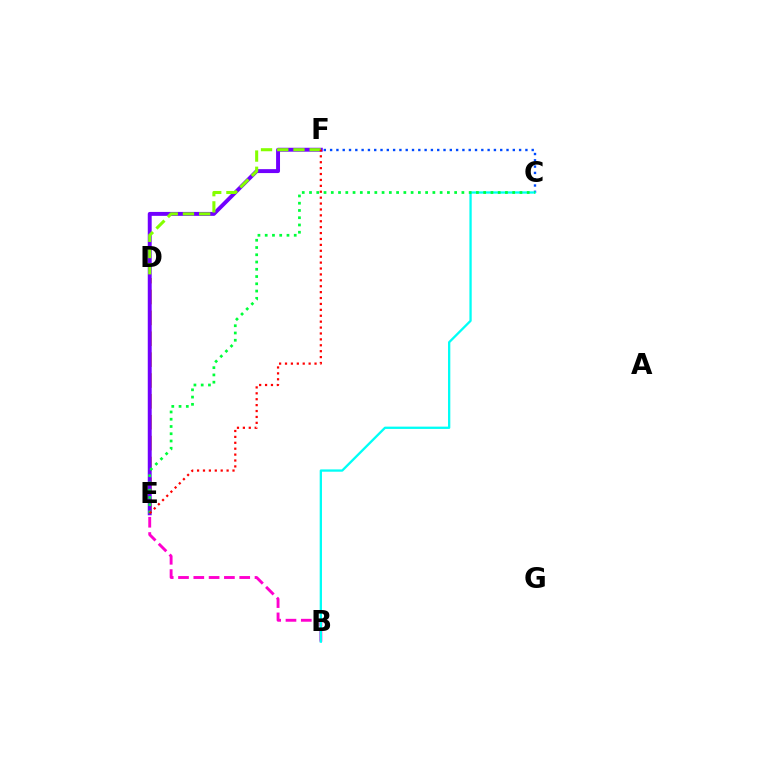{('D', 'E'): [{'color': '#ffbd00', 'line_style': 'dashed', 'thickness': 2.84}], ('E', 'F'): [{'color': '#7200ff', 'line_style': 'solid', 'thickness': 2.83}, {'color': '#ff0000', 'line_style': 'dotted', 'thickness': 1.6}], ('C', 'F'): [{'color': '#004bff', 'line_style': 'dotted', 'thickness': 1.71}], ('D', 'F'): [{'color': '#84ff00', 'line_style': 'dashed', 'thickness': 2.2}], ('B', 'E'): [{'color': '#ff00cf', 'line_style': 'dashed', 'thickness': 2.08}], ('B', 'C'): [{'color': '#00fff6', 'line_style': 'solid', 'thickness': 1.66}], ('C', 'E'): [{'color': '#00ff39', 'line_style': 'dotted', 'thickness': 1.97}]}